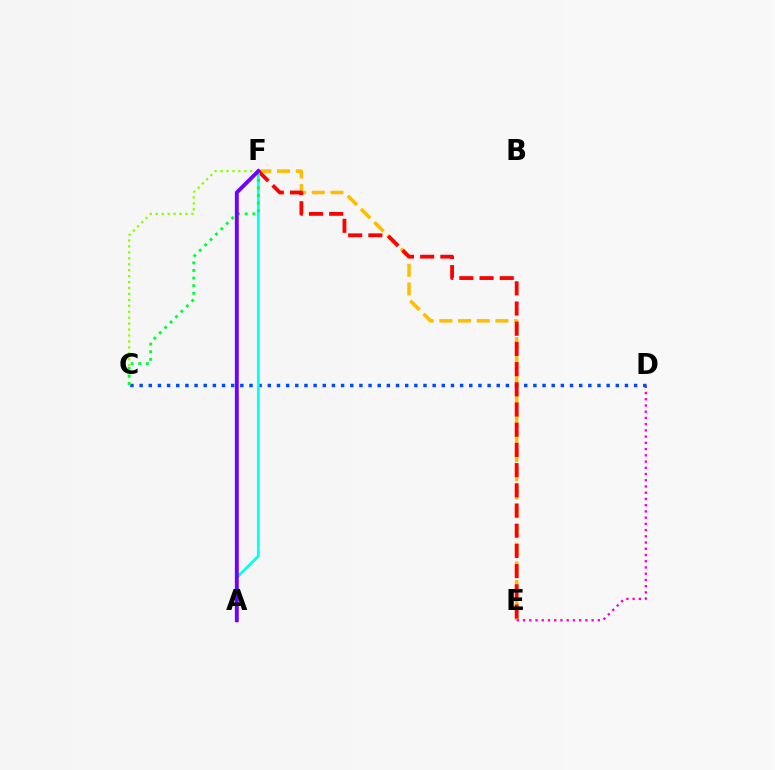{('E', 'F'): [{'color': '#ffbd00', 'line_style': 'dashed', 'thickness': 2.54}, {'color': '#ff0000', 'line_style': 'dashed', 'thickness': 2.74}], ('D', 'E'): [{'color': '#ff00cf', 'line_style': 'dotted', 'thickness': 1.69}], ('C', 'F'): [{'color': '#84ff00', 'line_style': 'dotted', 'thickness': 1.61}, {'color': '#00ff39', 'line_style': 'dotted', 'thickness': 2.07}], ('C', 'D'): [{'color': '#004bff', 'line_style': 'dotted', 'thickness': 2.49}], ('A', 'F'): [{'color': '#00fff6', 'line_style': 'solid', 'thickness': 1.98}, {'color': '#7200ff', 'line_style': 'solid', 'thickness': 2.79}]}